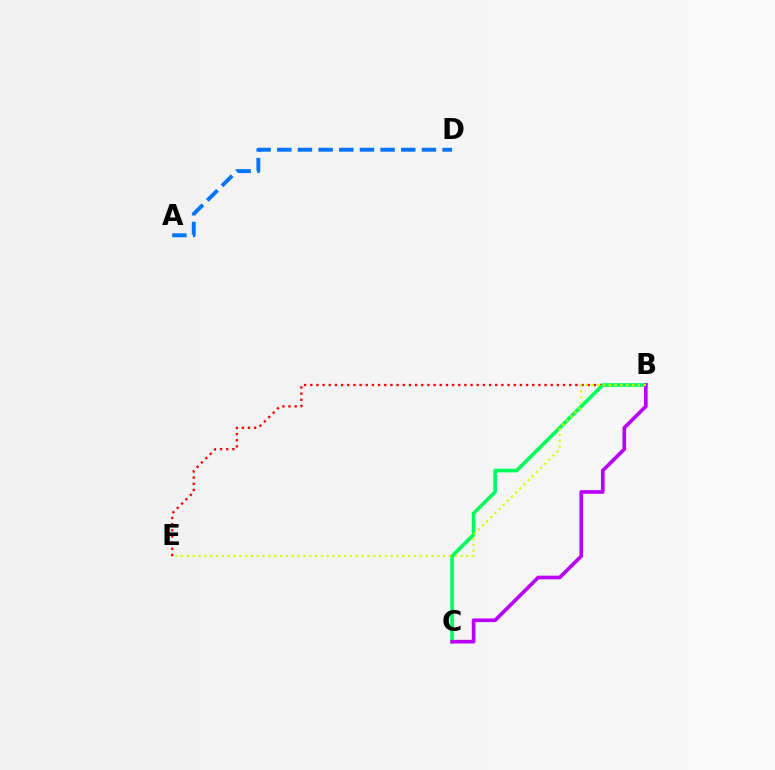{('B', 'E'): [{'color': '#ff0000', 'line_style': 'dotted', 'thickness': 1.68}, {'color': '#d1ff00', 'line_style': 'dotted', 'thickness': 1.58}], ('B', 'C'): [{'color': '#00ff5c', 'line_style': 'solid', 'thickness': 2.64}, {'color': '#b900ff', 'line_style': 'solid', 'thickness': 2.63}], ('A', 'D'): [{'color': '#0074ff', 'line_style': 'dashed', 'thickness': 2.81}]}